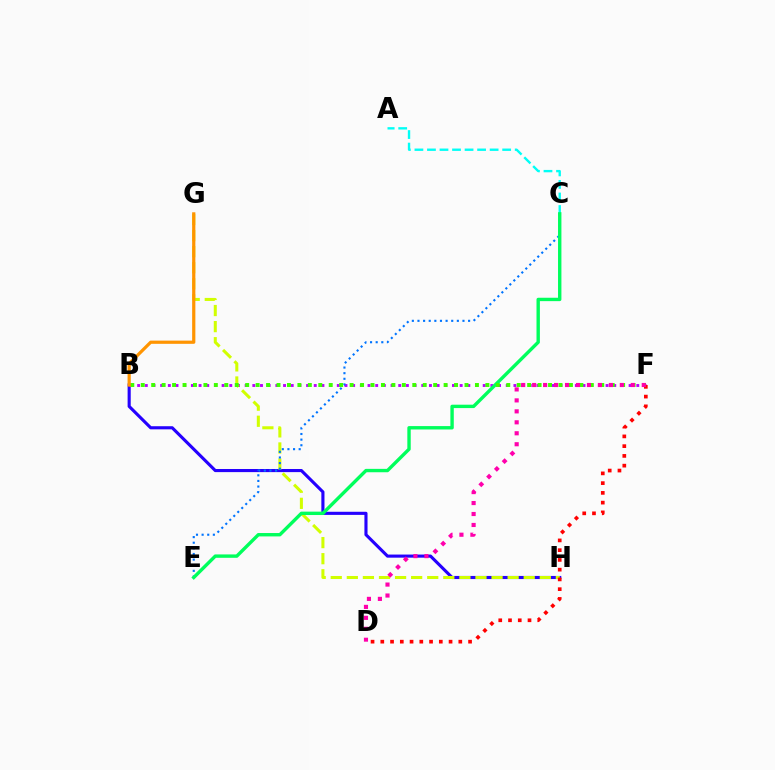{('B', 'H'): [{'color': '#2500ff', 'line_style': 'solid', 'thickness': 2.24}], ('A', 'C'): [{'color': '#00fff6', 'line_style': 'dashed', 'thickness': 1.7}], ('B', 'F'): [{'color': '#b900ff', 'line_style': 'dotted', 'thickness': 2.09}, {'color': '#3dff00', 'line_style': 'dotted', 'thickness': 2.84}], ('G', 'H'): [{'color': '#d1ff00', 'line_style': 'dashed', 'thickness': 2.18}], ('C', 'E'): [{'color': '#0074ff', 'line_style': 'dotted', 'thickness': 1.53}, {'color': '#00ff5c', 'line_style': 'solid', 'thickness': 2.44}], ('B', 'G'): [{'color': '#ff9400', 'line_style': 'solid', 'thickness': 2.31}], ('D', 'F'): [{'color': '#ff0000', 'line_style': 'dotted', 'thickness': 2.65}, {'color': '#ff00ac', 'line_style': 'dotted', 'thickness': 2.98}]}